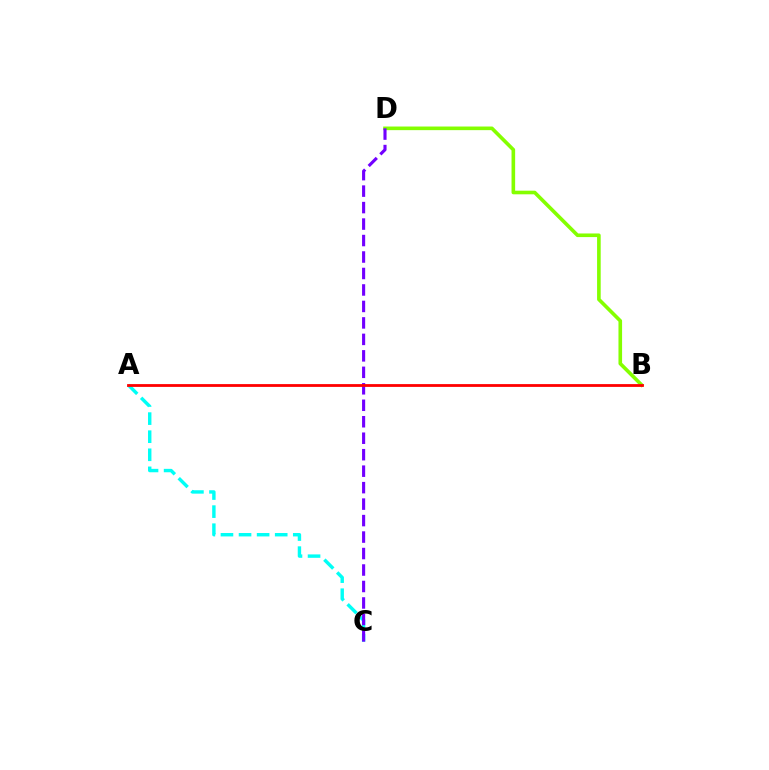{('B', 'D'): [{'color': '#84ff00', 'line_style': 'solid', 'thickness': 2.61}], ('A', 'C'): [{'color': '#00fff6', 'line_style': 'dashed', 'thickness': 2.46}], ('C', 'D'): [{'color': '#7200ff', 'line_style': 'dashed', 'thickness': 2.24}], ('A', 'B'): [{'color': '#ff0000', 'line_style': 'solid', 'thickness': 2.01}]}